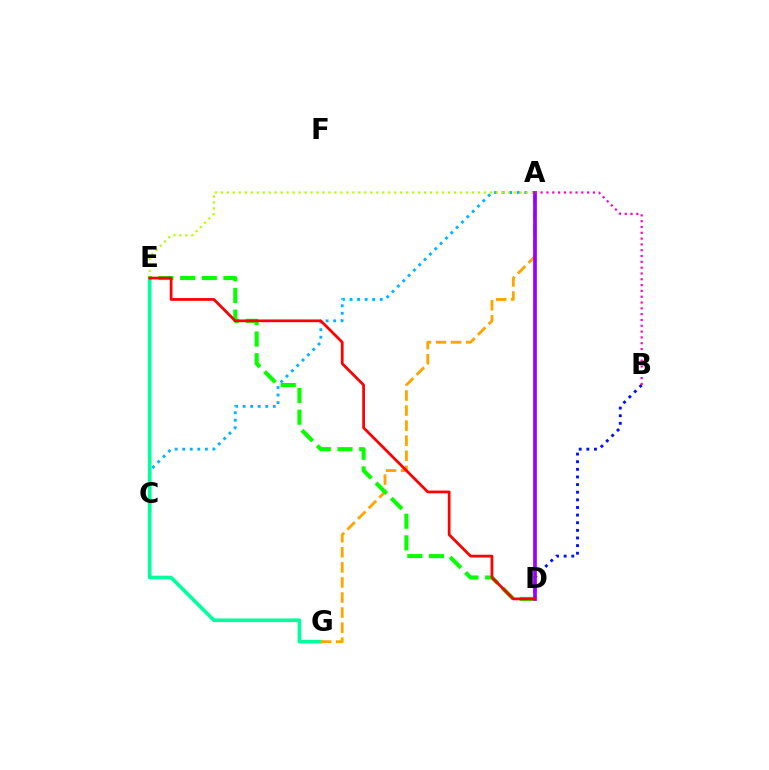{('A', 'C'): [{'color': '#00b5ff', 'line_style': 'dotted', 'thickness': 2.05}], ('B', 'D'): [{'color': '#0010ff', 'line_style': 'dotted', 'thickness': 2.07}], ('E', 'G'): [{'color': '#00ff9d', 'line_style': 'solid', 'thickness': 2.62}], ('A', 'E'): [{'color': '#b3ff00', 'line_style': 'dotted', 'thickness': 1.62}], ('A', 'G'): [{'color': '#ffa500', 'line_style': 'dashed', 'thickness': 2.05}], ('D', 'E'): [{'color': '#08ff00', 'line_style': 'dashed', 'thickness': 2.94}, {'color': '#ff0000', 'line_style': 'solid', 'thickness': 1.98}], ('A', 'D'): [{'color': '#9b00ff', 'line_style': 'solid', 'thickness': 2.67}], ('A', 'B'): [{'color': '#ff00bd', 'line_style': 'dotted', 'thickness': 1.58}]}